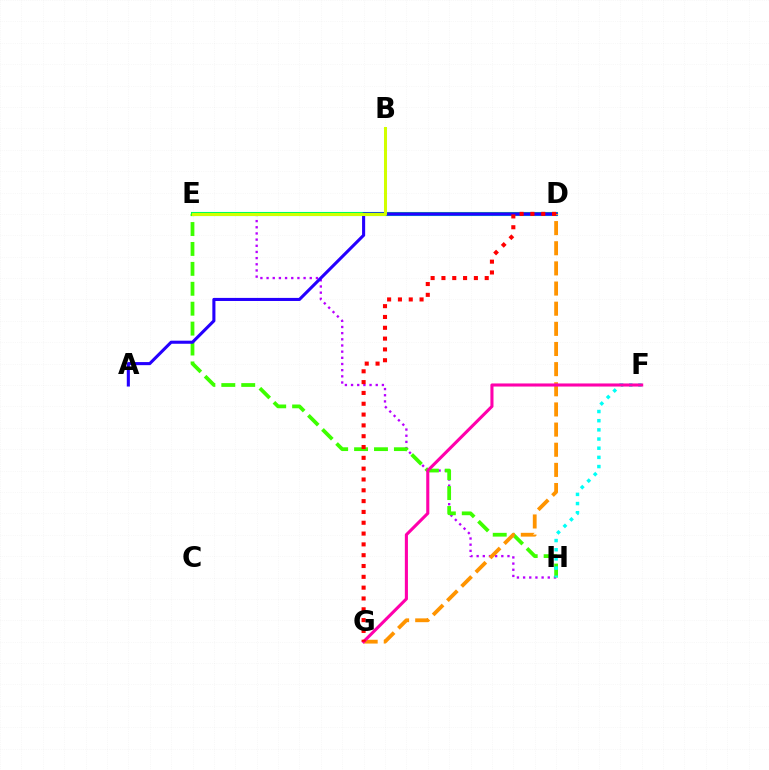{('E', 'H'): [{'color': '#b900ff', 'line_style': 'dotted', 'thickness': 1.68}, {'color': '#3dff00', 'line_style': 'dashed', 'thickness': 2.71}], ('D', 'E'): [{'color': '#00ff5c', 'line_style': 'solid', 'thickness': 2.95}, {'color': '#0074ff', 'line_style': 'solid', 'thickness': 1.88}], ('A', 'D'): [{'color': '#2500ff', 'line_style': 'solid', 'thickness': 2.22}], ('F', 'H'): [{'color': '#00fff6', 'line_style': 'dotted', 'thickness': 2.49}], ('D', 'G'): [{'color': '#ff9400', 'line_style': 'dashed', 'thickness': 2.74}, {'color': '#ff0000', 'line_style': 'dotted', 'thickness': 2.94}], ('F', 'G'): [{'color': '#ff00ac', 'line_style': 'solid', 'thickness': 2.22}], ('B', 'E'): [{'color': '#d1ff00', 'line_style': 'solid', 'thickness': 2.18}]}